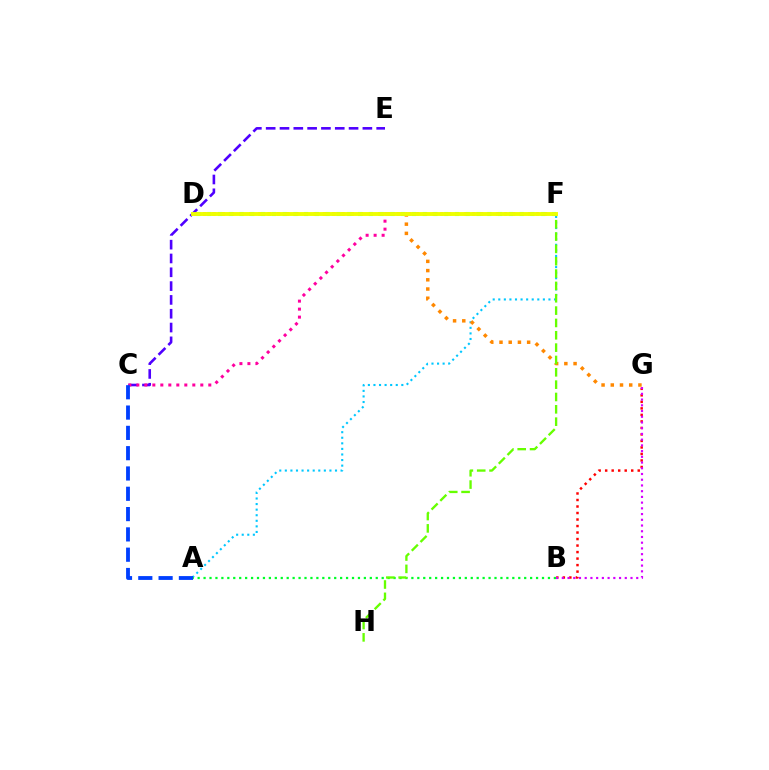{('A', 'F'): [{'color': '#00c7ff', 'line_style': 'dotted', 'thickness': 1.51}], ('A', 'B'): [{'color': '#00ff27', 'line_style': 'dotted', 'thickness': 1.61}], ('D', 'G'): [{'color': '#ff8800', 'line_style': 'dotted', 'thickness': 2.5}], ('C', 'E'): [{'color': '#4f00ff', 'line_style': 'dashed', 'thickness': 1.88}], ('B', 'G'): [{'color': '#ff0000', 'line_style': 'dotted', 'thickness': 1.77}, {'color': '#d600ff', 'line_style': 'dotted', 'thickness': 1.56}], ('C', 'F'): [{'color': '#ff00a0', 'line_style': 'dotted', 'thickness': 2.17}], ('F', 'H'): [{'color': '#66ff00', 'line_style': 'dashed', 'thickness': 1.68}], ('A', 'C'): [{'color': '#003fff', 'line_style': 'dashed', 'thickness': 2.76}], ('D', 'F'): [{'color': '#00ffaf', 'line_style': 'dotted', 'thickness': 2.93}, {'color': '#eeff00', 'line_style': 'solid', 'thickness': 2.8}]}